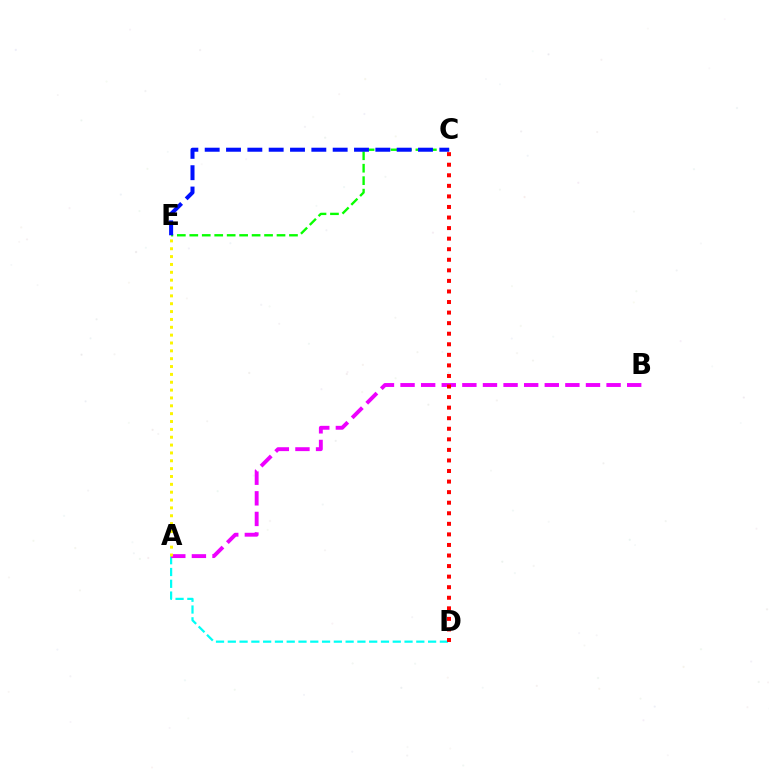{('A', 'D'): [{'color': '#00fff6', 'line_style': 'dashed', 'thickness': 1.6}], ('A', 'B'): [{'color': '#ee00ff', 'line_style': 'dashed', 'thickness': 2.8}], ('C', 'D'): [{'color': '#ff0000', 'line_style': 'dotted', 'thickness': 2.87}], ('C', 'E'): [{'color': '#08ff00', 'line_style': 'dashed', 'thickness': 1.69}, {'color': '#0010ff', 'line_style': 'dashed', 'thickness': 2.9}], ('A', 'E'): [{'color': '#fcf500', 'line_style': 'dotted', 'thickness': 2.13}]}